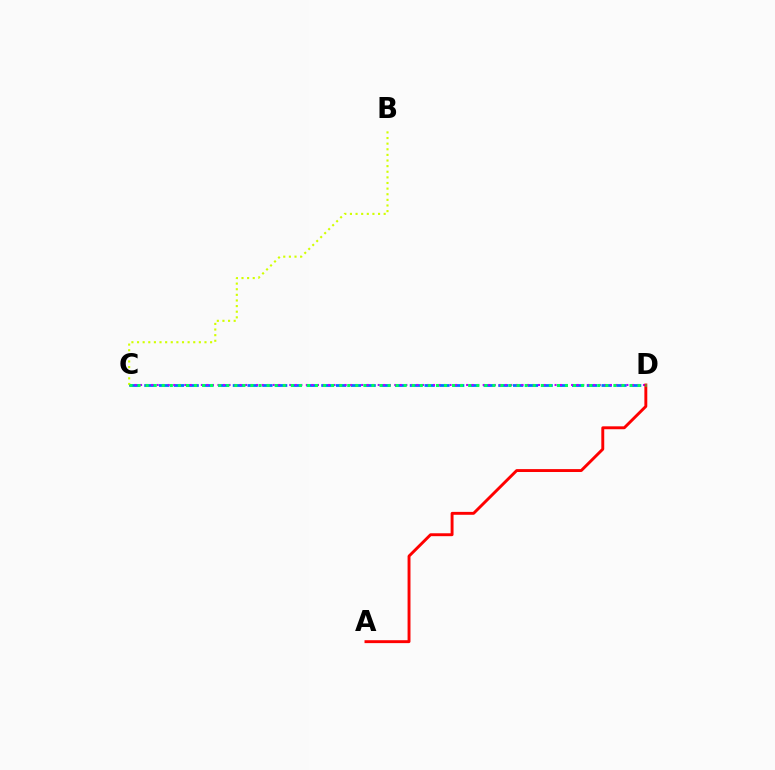{('C', 'D'): [{'color': '#0074ff', 'line_style': 'dashed', 'thickness': 2.0}, {'color': '#b900ff', 'line_style': 'dotted', 'thickness': 1.5}, {'color': '#00ff5c', 'line_style': 'dotted', 'thickness': 2.19}], ('A', 'D'): [{'color': '#ff0000', 'line_style': 'solid', 'thickness': 2.09}], ('B', 'C'): [{'color': '#d1ff00', 'line_style': 'dotted', 'thickness': 1.53}]}